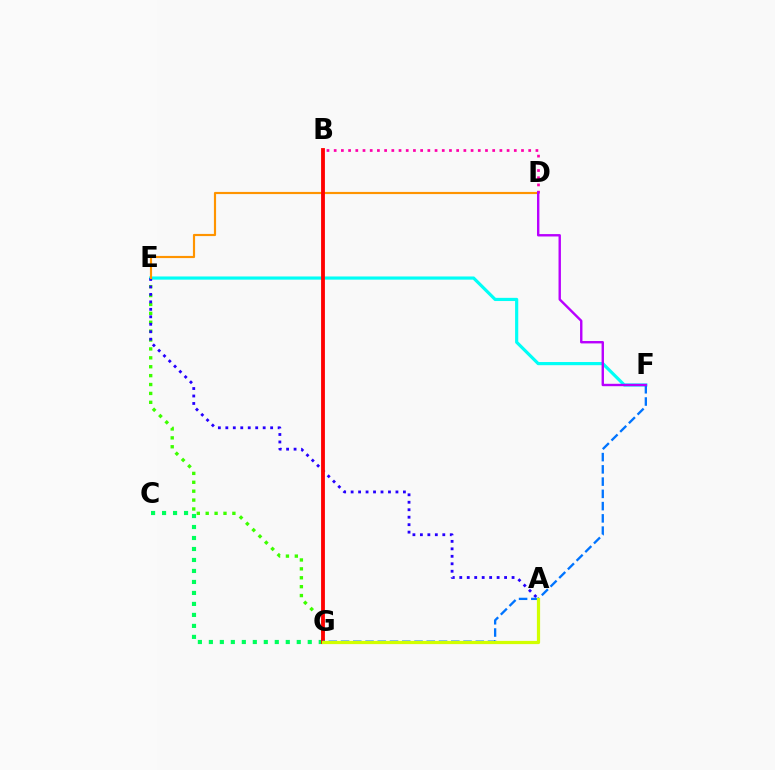{('E', 'G'): [{'color': '#3dff00', 'line_style': 'dotted', 'thickness': 2.42}], ('E', 'F'): [{'color': '#00fff6', 'line_style': 'solid', 'thickness': 2.29}], ('C', 'G'): [{'color': '#00ff5c', 'line_style': 'dotted', 'thickness': 2.99}], ('A', 'E'): [{'color': '#2500ff', 'line_style': 'dotted', 'thickness': 2.03}], ('D', 'E'): [{'color': '#ff9400', 'line_style': 'solid', 'thickness': 1.56}], ('B', 'G'): [{'color': '#ff0000', 'line_style': 'solid', 'thickness': 2.75}], ('B', 'D'): [{'color': '#ff00ac', 'line_style': 'dotted', 'thickness': 1.96}], ('F', 'G'): [{'color': '#0074ff', 'line_style': 'dashed', 'thickness': 1.66}], ('A', 'G'): [{'color': '#d1ff00', 'line_style': 'solid', 'thickness': 2.31}], ('D', 'F'): [{'color': '#b900ff', 'line_style': 'solid', 'thickness': 1.73}]}